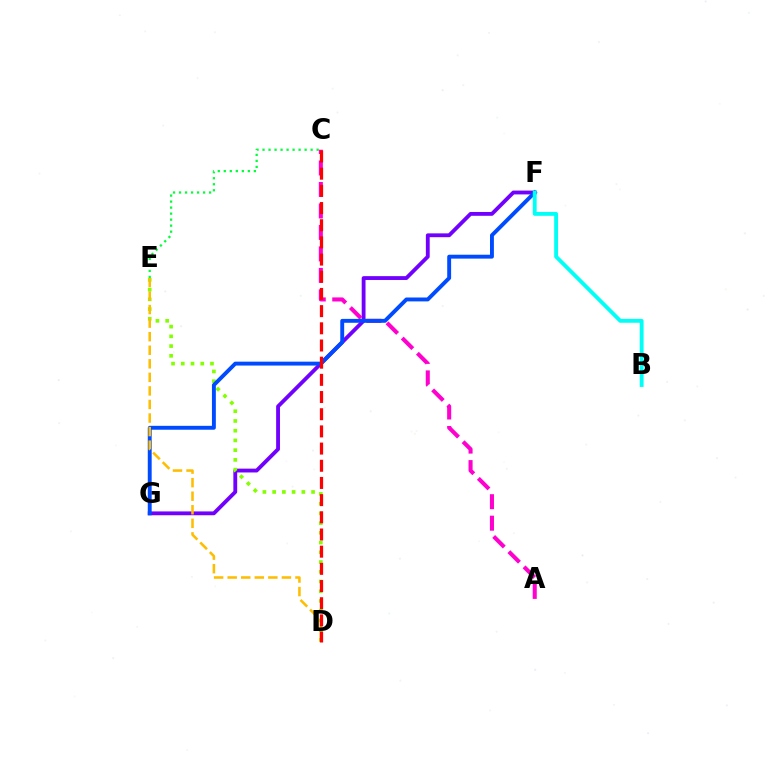{('C', 'E'): [{'color': '#00ff39', 'line_style': 'dotted', 'thickness': 1.63}], ('F', 'G'): [{'color': '#7200ff', 'line_style': 'solid', 'thickness': 2.76}, {'color': '#004bff', 'line_style': 'solid', 'thickness': 2.8}], ('A', 'C'): [{'color': '#ff00cf', 'line_style': 'dashed', 'thickness': 2.92}], ('D', 'E'): [{'color': '#84ff00', 'line_style': 'dotted', 'thickness': 2.64}, {'color': '#ffbd00', 'line_style': 'dashed', 'thickness': 1.84}], ('B', 'F'): [{'color': '#00fff6', 'line_style': 'solid', 'thickness': 2.77}], ('C', 'D'): [{'color': '#ff0000', 'line_style': 'dashed', 'thickness': 2.33}]}